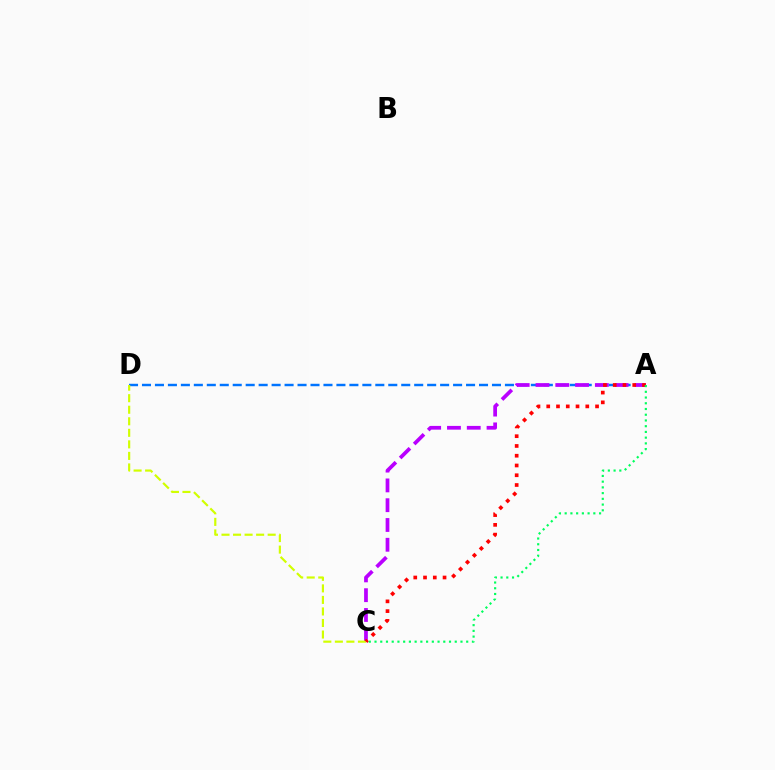{('A', 'D'): [{'color': '#0074ff', 'line_style': 'dashed', 'thickness': 1.76}], ('A', 'C'): [{'color': '#b900ff', 'line_style': 'dashed', 'thickness': 2.69}, {'color': '#ff0000', 'line_style': 'dotted', 'thickness': 2.65}, {'color': '#00ff5c', 'line_style': 'dotted', 'thickness': 1.56}], ('C', 'D'): [{'color': '#d1ff00', 'line_style': 'dashed', 'thickness': 1.57}]}